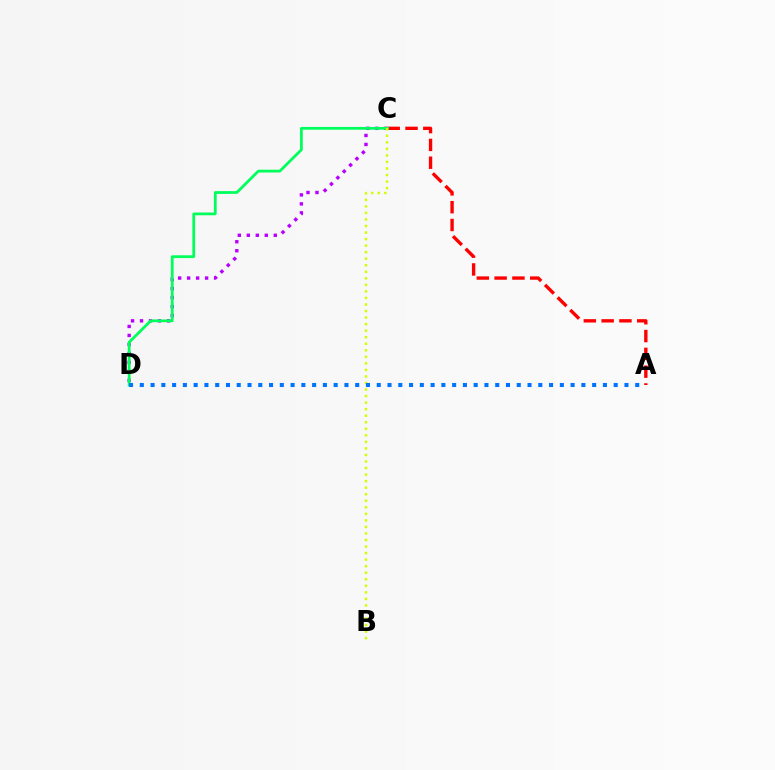{('C', 'D'): [{'color': '#b900ff', 'line_style': 'dotted', 'thickness': 2.44}, {'color': '#00ff5c', 'line_style': 'solid', 'thickness': 2.0}], ('A', 'C'): [{'color': '#ff0000', 'line_style': 'dashed', 'thickness': 2.42}], ('B', 'C'): [{'color': '#d1ff00', 'line_style': 'dotted', 'thickness': 1.78}], ('A', 'D'): [{'color': '#0074ff', 'line_style': 'dotted', 'thickness': 2.93}]}